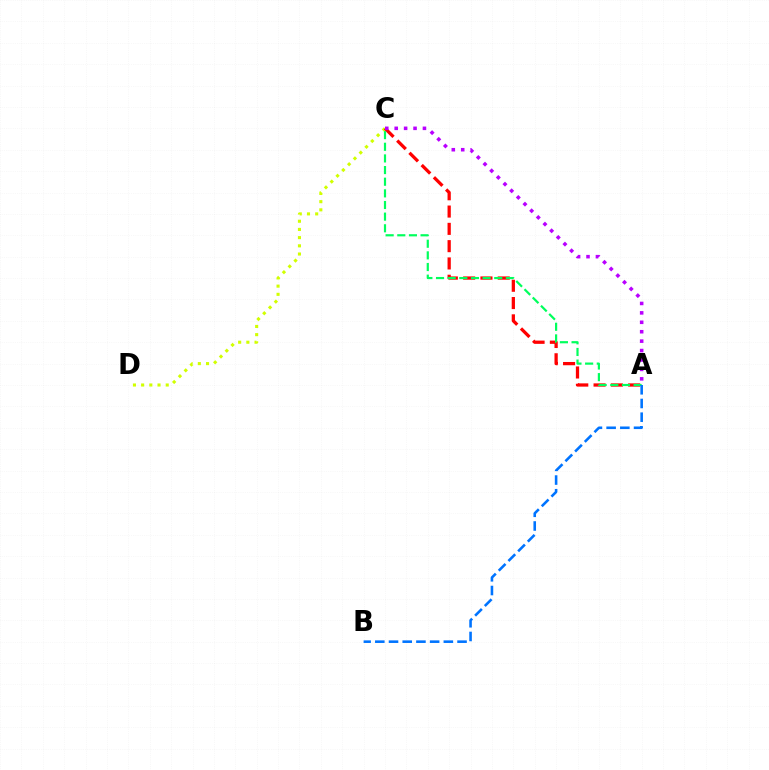{('C', 'D'): [{'color': '#d1ff00', 'line_style': 'dotted', 'thickness': 2.23}], ('A', 'C'): [{'color': '#ff0000', 'line_style': 'dashed', 'thickness': 2.35}, {'color': '#00ff5c', 'line_style': 'dashed', 'thickness': 1.58}, {'color': '#b900ff', 'line_style': 'dotted', 'thickness': 2.56}], ('A', 'B'): [{'color': '#0074ff', 'line_style': 'dashed', 'thickness': 1.86}]}